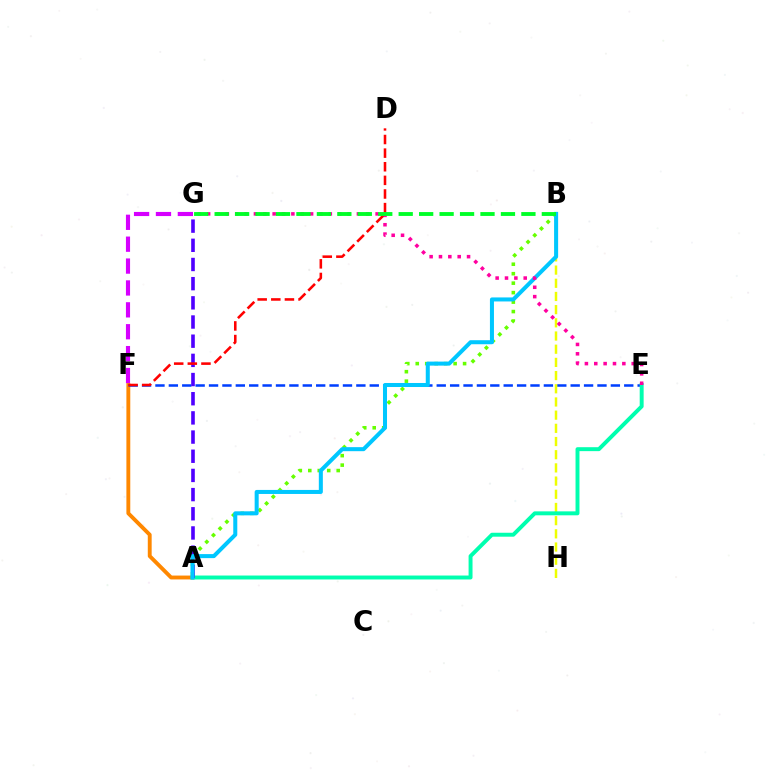{('A', 'F'): [{'color': '#ff8800', 'line_style': 'solid', 'thickness': 2.79}], ('E', 'F'): [{'color': '#003fff', 'line_style': 'dashed', 'thickness': 1.82}], ('B', 'H'): [{'color': '#eeff00', 'line_style': 'dashed', 'thickness': 1.79}], ('F', 'G'): [{'color': '#d600ff', 'line_style': 'dashed', 'thickness': 2.97}], ('A', 'B'): [{'color': '#66ff00', 'line_style': 'dotted', 'thickness': 2.57}, {'color': '#00c7ff', 'line_style': 'solid', 'thickness': 2.9}], ('A', 'E'): [{'color': '#00ffaf', 'line_style': 'solid', 'thickness': 2.84}], ('A', 'G'): [{'color': '#4f00ff', 'line_style': 'dashed', 'thickness': 2.61}], ('E', 'G'): [{'color': '#ff00a0', 'line_style': 'dotted', 'thickness': 2.54}], ('D', 'F'): [{'color': '#ff0000', 'line_style': 'dashed', 'thickness': 1.85}], ('B', 'G'): [{'color': '#00ff27', 'line_style': 'dashed', 'thickness': 2.78}]}